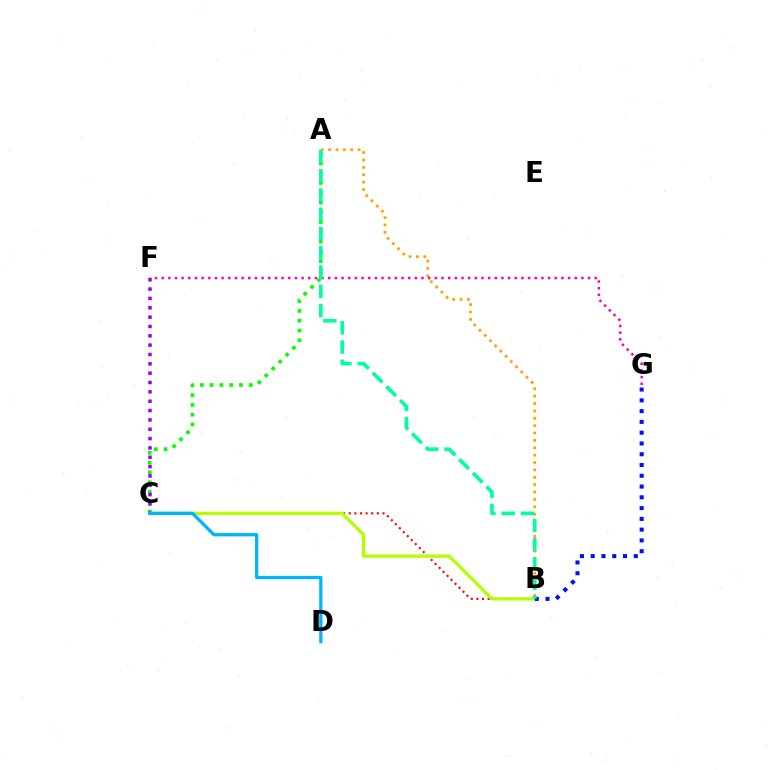{('B', 'C'): [{'color': '#ff0000', 'line_style': 'dotted', 'thickness': 1.53}, {'color': '#b3ff00', 'line_style': 'solid', 'thickness': 2.35}], ('A', 'B'): [{'color': '#ffa500', 'line_style': 'dotted', 'thickness': 2.0}, {'color': '#00ff9d', 'line_style': 'dashed', 'thickness': 2.62}], ('F', 'G'): [{'color': '#ff00bd', 'line_style': 'dotted', 'thickness': 1.81}], ('B', 'G'): [{'color': '#0010ff', 'line_style': 'dotted', 'thickness': 2.93}], ('A', 'C'): [{'color': '#08ff00', 'line_style': 'dotted', 'thickness': 2.65}], ('C', 'F'): [{'color': '#9b00ff', 'line_style': 'dotted', 'thickness': 2.54}], ('C', 'D'): [{'color': '#00b5ff', 'line_style': 'solid', 'thickness': 2.35}]}